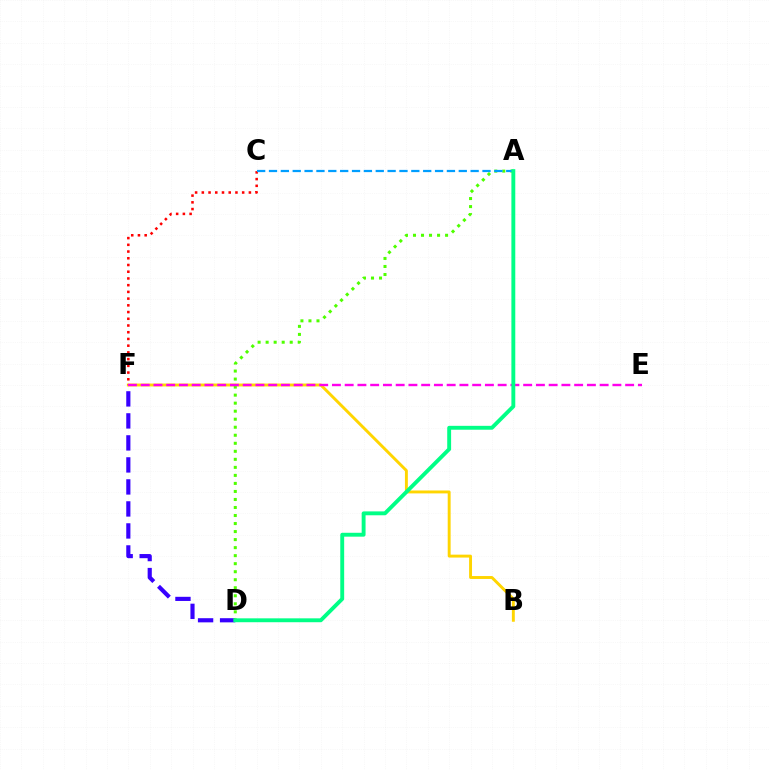{('B', 'F'): [{'color': '#ffd500', 'line_style': 'solid', 'thickness': 2.1}], ('D', 'F'): [{'color': '#3700ff', 'line_style': 'dashed', 'thickness': 2.99}], ('C', 'F'): [{'color': '#ff0000', 'line_style': 'dotted', 'thickness': 1.83}], ('A', 'D'): [{'color': '#4fff00', 'line_style': 'dotted', 'thickness': 2.18}, {'color': '#00ff86', 'line_style': 'solid', 'thickness': 2.8}], ('E', 'F'): [{'color': '#ff00ed', 'line_style': 'dashed', 'thickness': 1.73}], ('A', 'C'): [{'color': '#009eff', 'line_style': 'dashed', 'thickness': 1.61}]}